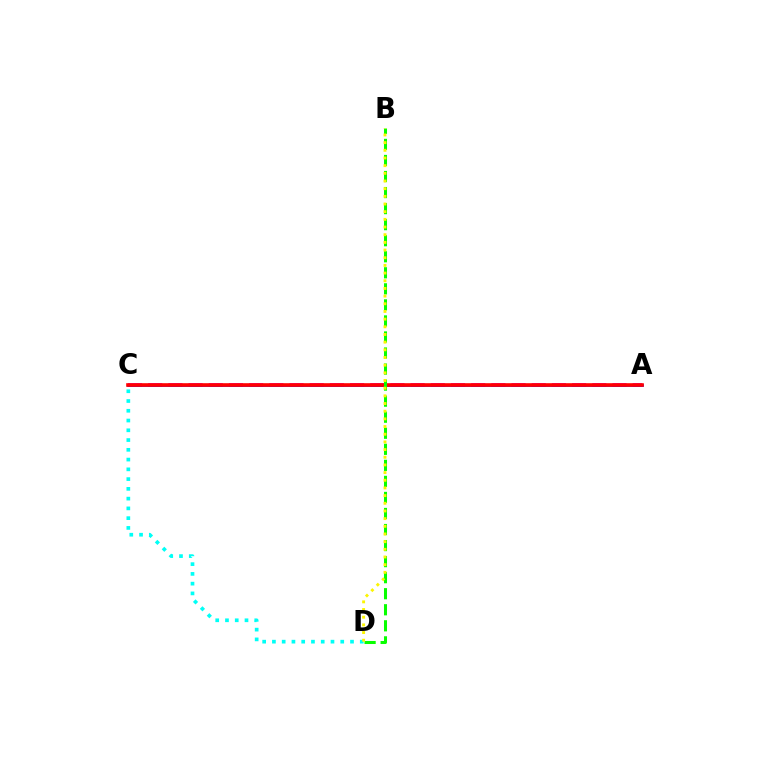{('A', 'C'): [{'color': '#ee00ff', 'line_style': 'dashed', 'thickness': 2.74}, {'color': '#0010ff', 'line_style': 'solid', 'thickness': 1.87}, {'color': '#ff0000', 'line_style': 'solid', 'thickness': 2.61}], ('C', 'D'): [{'color': '#00fff6', 'line_style': 'dotted', 'thickness': 2.65}], ('B', 'D'): [{'color': '#08ff00', 'line_style': 'dashed', 'thickness': 2.18}, {'color': '#fcf500', 'line_style': 'dotted', 'thickness': 2.08}]}